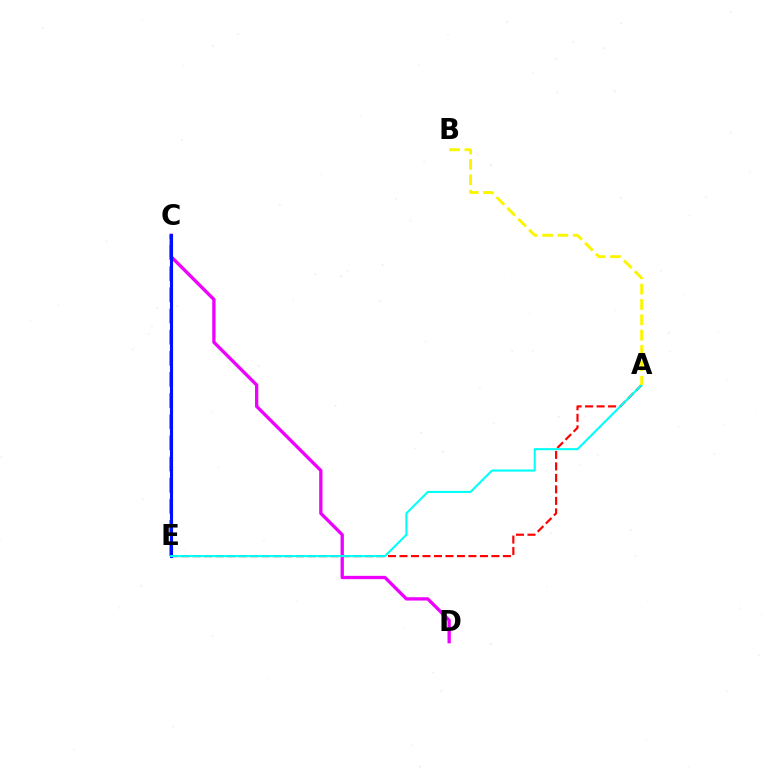{('C', 'E'): [{'color': '#08ff00', 'line_style': 'dashed', 'thickness': 2.87}, {'color': '#0010ff', 'line_style': 'solid', 'thickness': 2.22}], ('C', 'D'): [{'color': '#ee00ff', 'line_style': 'solid', 'thickness': 2.38}], ('A', 'E'): [{'color': '#ff0000', 'line_style': 'dashed', 'thickness': 1.56}, {'color': '#00fff6', 'line_style': 'solid', 'thickness': 1.5}], ('A', 'B'): [{'color': '#fcf500', 'line_style': 'dashed', 'thickness': 2.09}]}